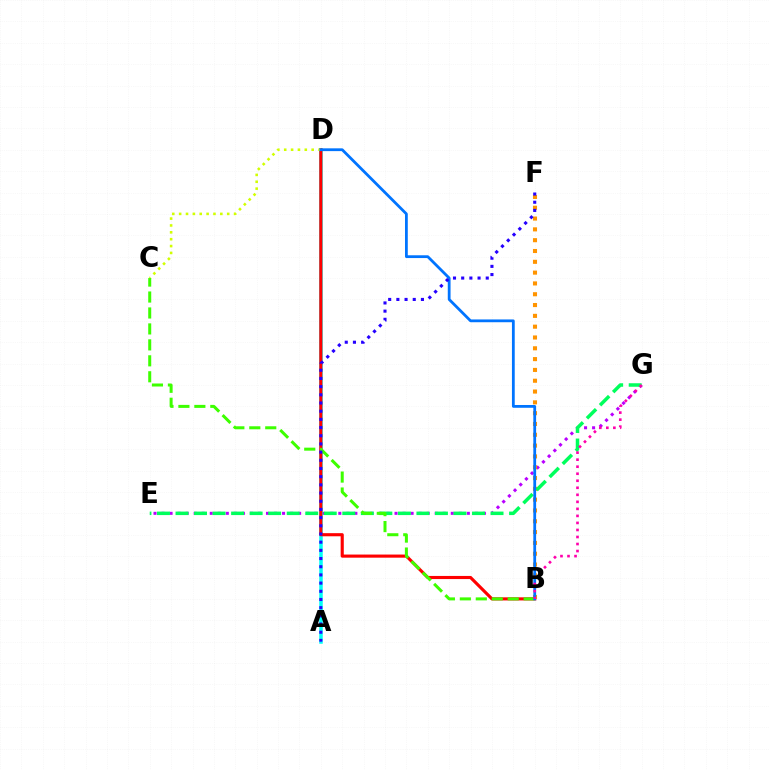{('E', 'G'): [{'color': '#b900ff', 'line_style': 'dotted', 'thickness': 2.18}, {'color': '#00ff5c', 'line_style': 'dashed', 'thickness': 2.52}], ('A', 'D'): [{'color': '#00fff6', 'line_style': 'solid', 'thickness': 2.53}], ('B', 'D'): [{'color': '#ff0000', 'line_style': 'solid', 'thickness': 2.25}, {'color': '#0074ff', 'line_style': 'solid', 'thickness': 2.01}], ('C', 'D'): [{'color': '#d1ff00', 'line_style': 'dotted', 'thickness': 1.87}], ('B', 'F'): [{'color': '#ff9400', 'line_style': 'dotted', 'thickness': 2.94}], ('B', 'C'): [{'color': '#3dff00', 'line_style': 'dashed', 'thickness': 2.17}], ('A', 'F'): [{'color': '#2500ff', 'line_style': 'dotted', 'thickness': 2.22}], ('B', 'G'): [{'color': '#ff00ac', 'line_style': 'dotted', 'thickness': 1.91}]}